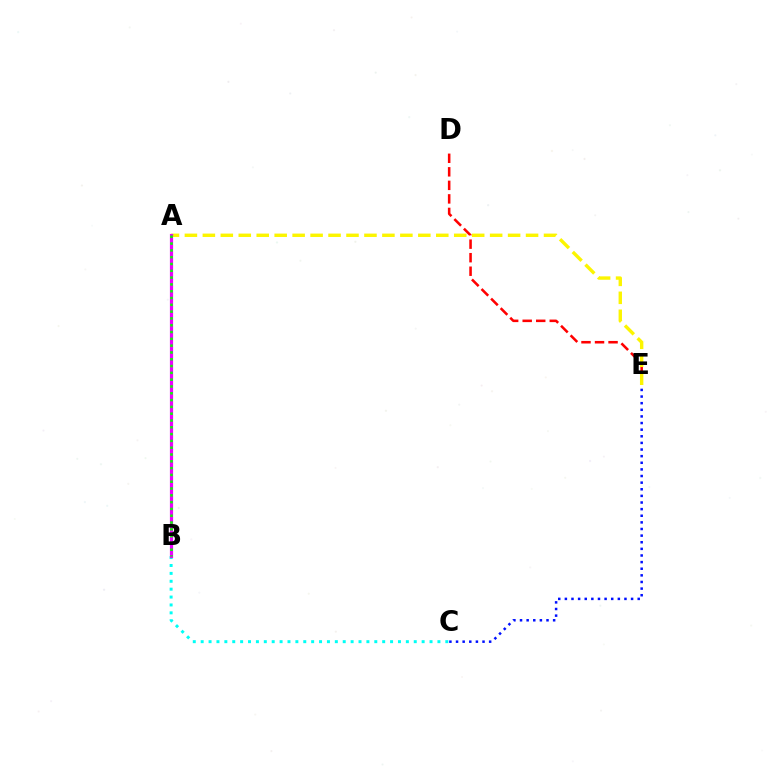{('C', 'E'): [{'color': '#0010ff', 'line_style': 'dotted', 'thickness': 1.8}], ('B', 'C'): [{'color': '#00fff6', 'line_style': 'dotted', 'thickness': 2.14}], ('D', 'E'): [{'color': '#ff0000', 'line_style': 'dashed', 'thickness': 1.84}], ('A', 'E'): [{'color': '#fcf500', 'line_style': 'dashed', 'thickness': 2.44}], ('A', 'B'): [{'color': '#ee00ff', 'line_style': 'solid', 'thickness': 2.29}, {'color': '#08ff00', 'line_style': 'dotted', 'thickness': 1.85}]}